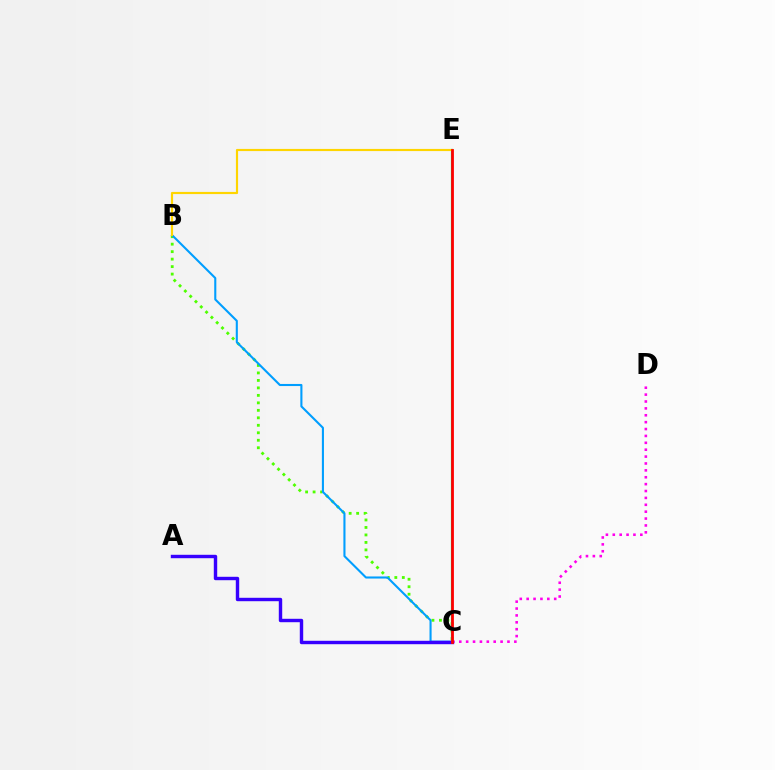{('B', 'C'): [{'color': '#4fff00', 'line_style': 'dotted', 'thickness': 2.03}, {'color': '#009eff', 'line_style': 'solid', 'thickness': 1.51}], ('C', 'E'): [{'color': '#00ff86', 'line_style': 'solid', 'thickness': 1.6}, {'color': '#ff0000', 'line_style': 'solid', 'thickness': 2.0}], ('C', 'D'): [{'color': '#ff00ed', 'line_style': 'dotted', 'thickness': 1.87}], ('A', 'C'): [{'color': '#3700ff', 'line_style': 'solid', 'thickness': 2.46}], ('B', 'E'): [{'color': '#ffd500', 'line_style': 'solid', 'thickness': 1.55}]}